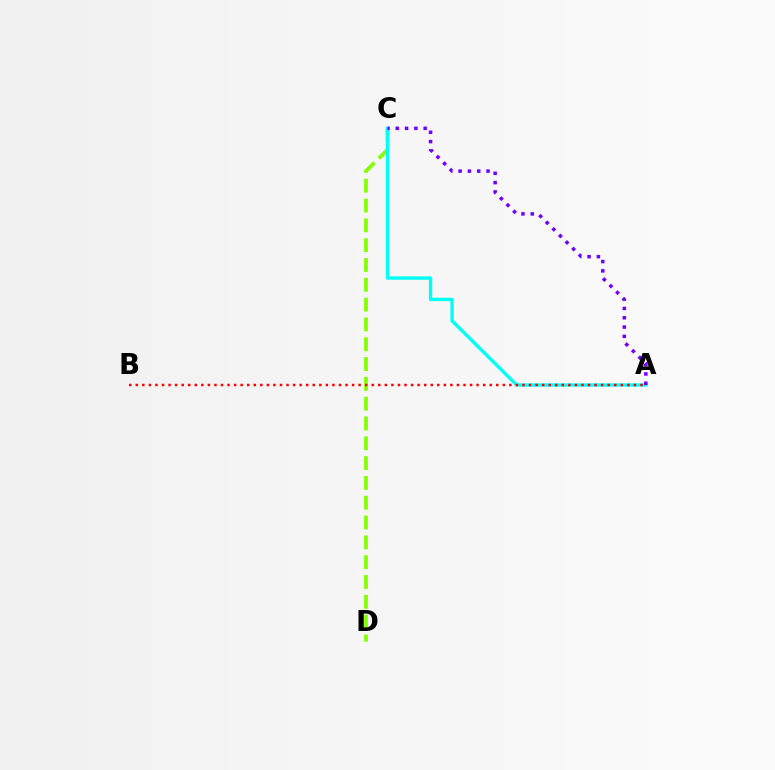{('C', 'D'): [{'color': '#84ff00', 'line_style': 'dashed', 'thickness': 2.69}], ('A', 'C'): [{'color': '#00fff6', 'line_style': 'solid', 'thickness': 2.41}, {'color': '#7200ff', 'line_style': 'dotted', 'thickness': 2.53}], ('A', 'B'): [{'color': '#ff0000', 'line_style': 'dotted', 'thickness': 1.78}]}